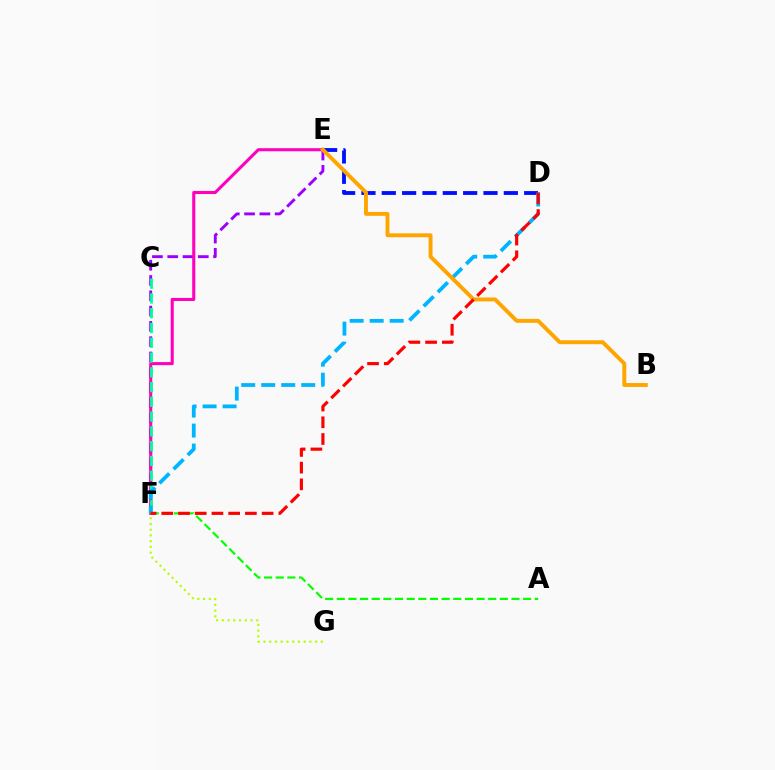{('E', 'F'): [{'color': '#9b00ff', 'line_style': 'dashed', 'thickness': 2.08}, {'color': '#ff00bd', 'line_style': 'solid', 'thickness': 2.22}], ('C', 'F'): [{'color': '#00ff9d', 'line_style': 'dashed', 'thickness': 2.01}], ('D', 'E'): [{'color': '#0010ff', 'line_style': 'dashed', 'thickness': 2.76}], ('D', 'F'): [{'color': '#00b5ff', 'line_style': 'dashed', 'thickness': 2.72}, {'color': '#ff0000', 'line_style': 'dashed', 'thickness': 2.27}], ('A', 'F'): [{'color': '#08ff00', 'line_style': 'dashed', 'thickness': 1.58}], ('F', 'G'): [{'color': '#b3ff00', 'line_style': 'dotted', 'thickness': 1.56}], ('B', 'E'): [{'color': '#ffa500', 'line_style': 'solid', 'thickness': 2.82}]}